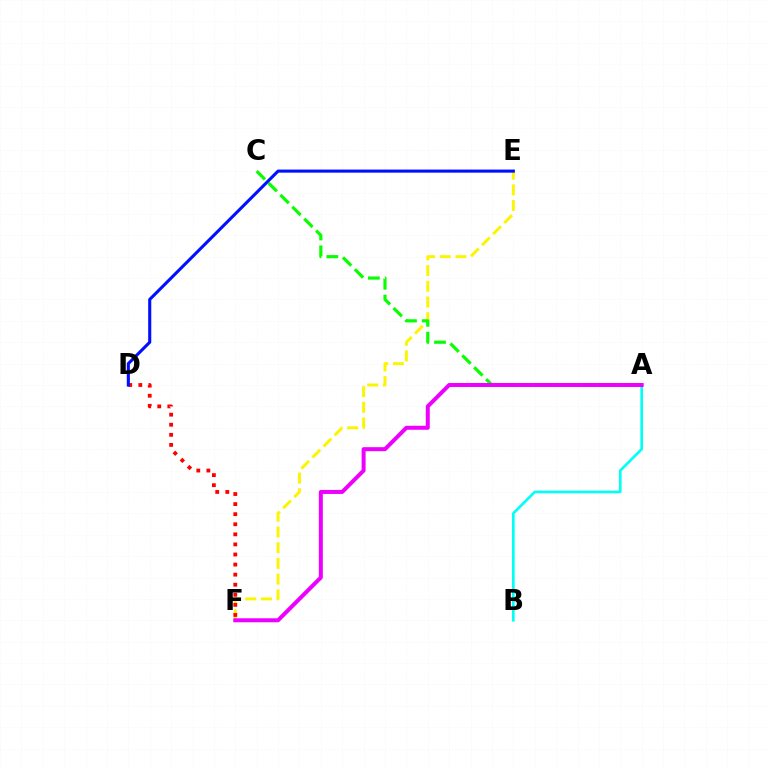{('A', 'B'): [{'color': '#00fff6', 'line_style': 'solid', 'thickness': 1.9}], ('E', 'F'): [{'color': '#fcf500', 'line_style': 'dashed', 'thickness': 2.13}], ('A', 'C'): [{'color': '#08ff00', 'line_style': 'dashed', 'thickness': 2.28}], ('D', 'F'): [{'color': '#ff0000', 'line_style': 'dotted', 'thickness': 2.74}], ('D', 'E'): [{'color': '#0010ff', 'line_style': 'solid', 'thickness': 2.23}], ('A', 'F'): [{'color': '#ee00ff', 'line_style': 'solid', 'thickness': 2.87}]}